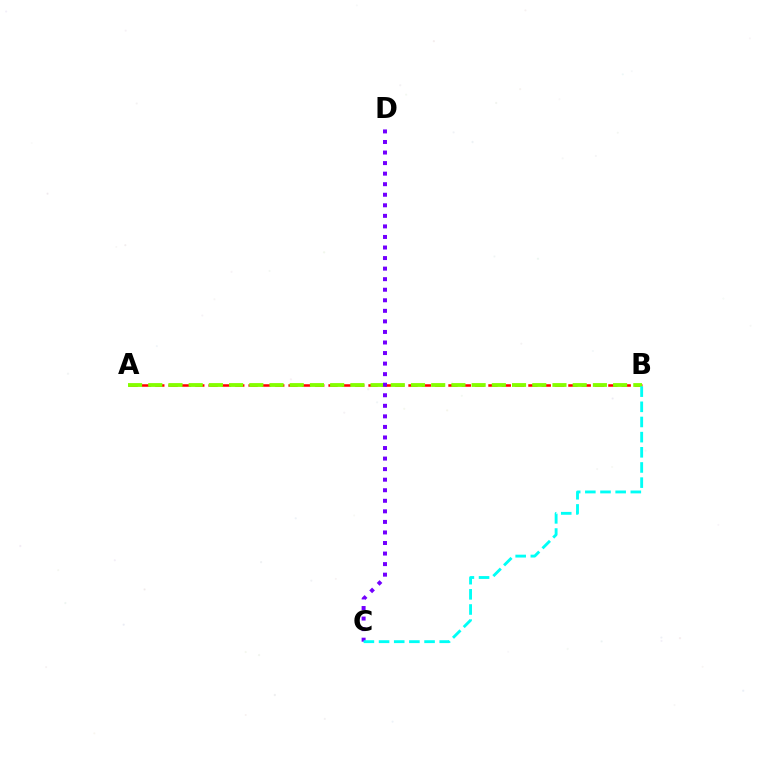{('A', 'B'): [{'color': '#ff0000', 'line_style': 'dashed', 'thickness': 1.81}, {'color': '#84ff00', 'line_style': 'dashed', 'thickness': 2.75}], ('C', 'D'): [{'color': '#7200ff', 'line_style': 'dotted', 'thickness': 2.87}], ('B', 'C'): [{'color': '#00fff6', 'line_style': 'dashed', 'thickness': 2.06}]}